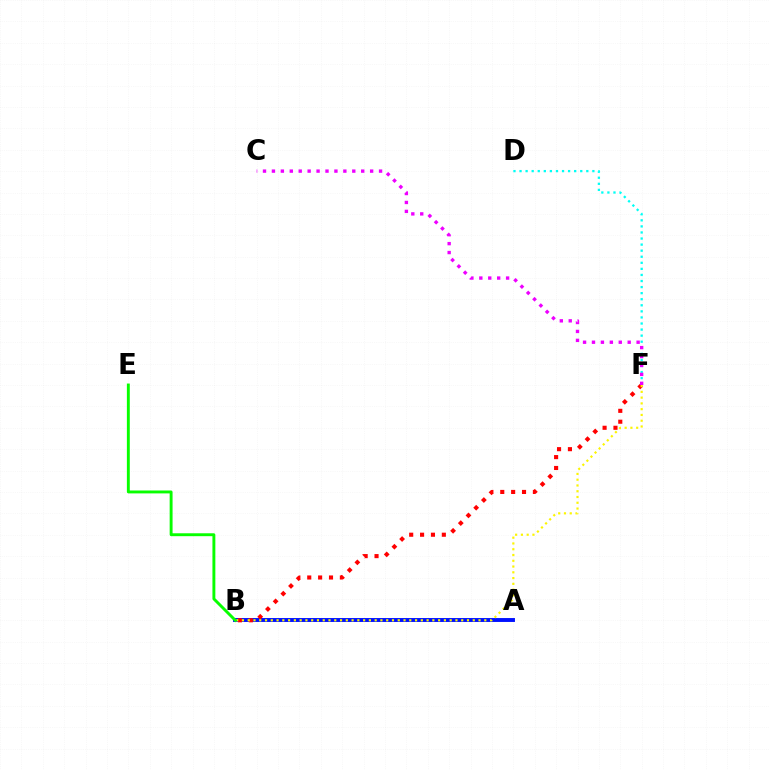{('A', 'B'): [{'color': '#0010ff', 'line_style': 'solid', 'thickness': 2.81}], ('B', 'F'): [{'color': '#ff0000', 'line_style': 'dotted', 'thickness': 2.96}, {'color': '#fcf500', 'line_style': 'dotted', 'thickness': 1.57}], ('D', 'F'): [{'color': '#00fff6', 'line_style': 'dotted', 'thickness': 1.65}], ('B', 'E'): [{'color': '#08ff00', 'line_style': 'solid', 'thickness': 2.09}], ('C', 'F'): [{'color': '#ee00ff', 'line_style': 'dotted', 'thickness': 2.43}]}